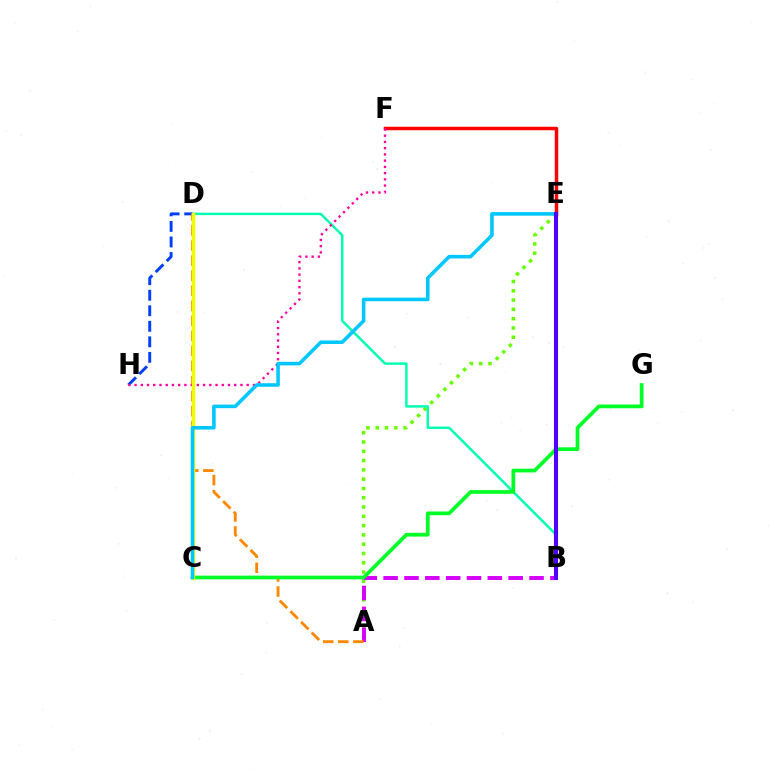{('E', 'F'): [{'color': '#ff0000', 'line_style': 'solid', 'thickness': 2.51}], ('A', 'E'): [{'color': '#66ff00', 'line_style': 'dotted', 'thickness': 2.52}], ('B', 'D'): [{'color': '#00ffaf', 'line_style': 'solid', 'thickness': 1.76}], ('D', 'H'): [{'color': '#003fff', 'line_style': 'dashed', 'thickness': 2.11}], ('A', 'B'): [{'color': '#d600ff', 'line_style': 'dashed', 'thickness': 2.83}], ('A', 'D'): [{'color': '#ff8800', 'line_style': 'dashed', 'thickness': 2.05}], ('F', 'H'): [{'color': '#ff00a0', 'line_style': 'dotted', 'thickness': 1.69}], ('C', 'G'): [{'color': '#00ff27', 'line_style': 'solid', 'thickness': 2.69}], ('C', 'D'): [{'color': '#eeff00', 'line_style': 'solid', 'thickness': 2.48}], ('C', 'E'): [{'color': '#00c7ff', 'line_style': 'solid', 'thickness': 2.57}], ('B', 'E'): [{'color': '#4f00ff', 'line_style': 'solid', 'thickness': 2.94}]}